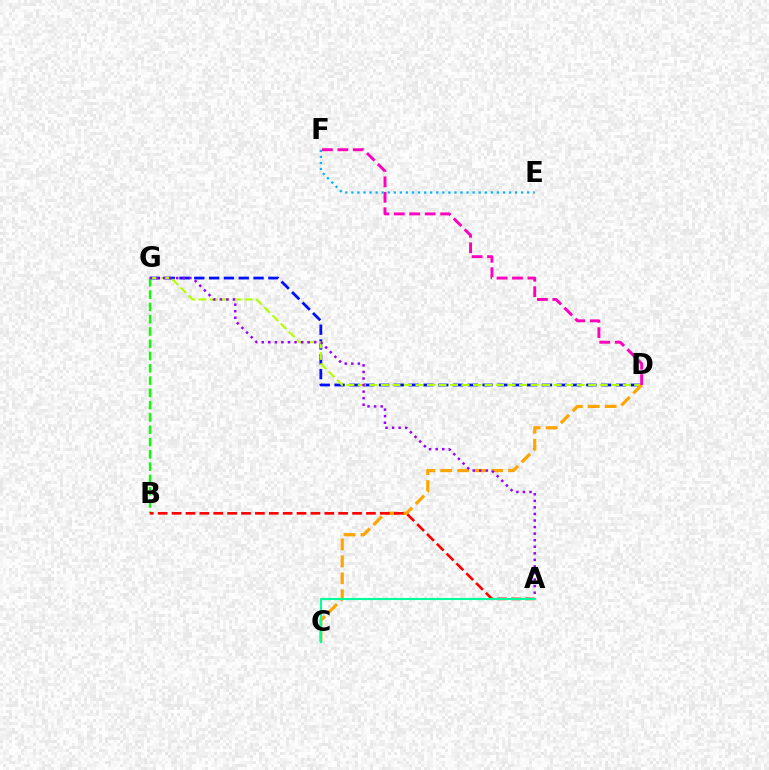{('D', 'G'): [{'color': '#0010ff', 'line_style': 'dashed', 'thickness': 2.01}, {'color': '#b3ff00', 'line_style': 'dashed', 'thickness': 1.56}], ('B', 'G'): [{'color': '#08ff00', 'line_style': 'dashed', 'thickness': 1.67}], ('C', 'D'): [{'color': '#ffa500', 'line_style': 'dashed', 'thickness': 2.3}], ('D', 'F'): [{'color': '#ff00bd', 'line_style': 'dashed', 'thickness': 2.1}], ('A', 'G'): [{'color': '#9b00ff', 'line_style': 'dotted', 'thickness': 1.78}], ('E', 'F'): [{'color': '#00b5ff', 'line_style': 'dotted', 'thickness': 1.65}], ('A', 'B'): [{'color': '#ff0000', 'line_style': 'dashed', 'thickness': 1.89}], ('A', 'C'): [{'color': '#00ff9d', 'line_style': 'solid', 'thickness': 1.52}]}